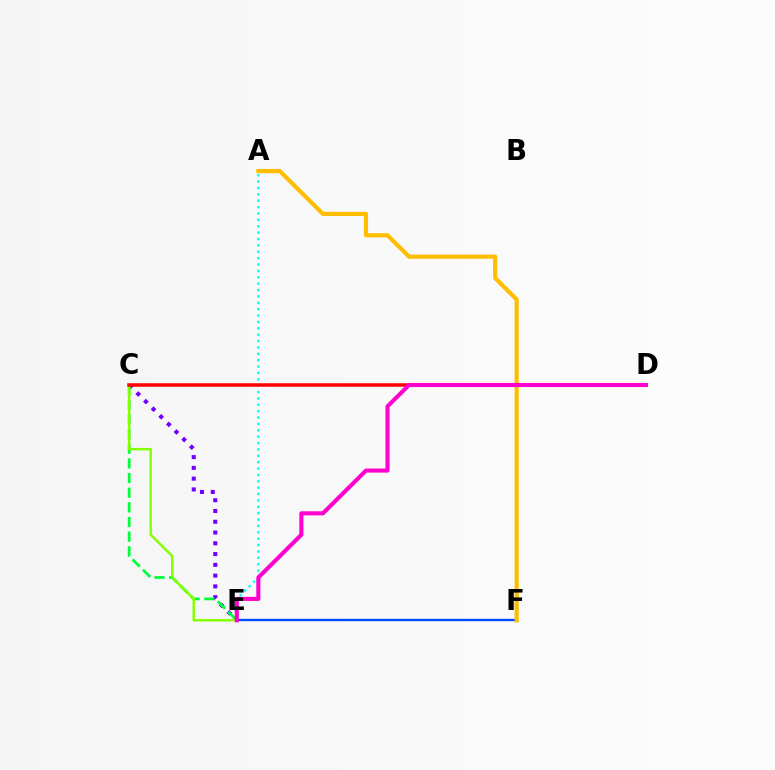{('A', 'E'): [{'color': '#00fff6', 'line_style': 'dotted', 'thickness': 1.73}], ('C', 'E'): [{'color': '#7200ff', 'line_style': 'dotted', 'thickness': 2.93}, {'color': '#00ff39', 'line_style': 'dashed', 'thickness': 1.99}, {'color': '#84ff00', 'line_style': 'solid', 'thickness': 1.76}], ('C', 'D'): [{'color': '#ff0000', 'line_style': 'solid', 'thickness': 2.53}], ('E', 'F'): [{'color': '#004bff', 'line_style': 'solid', 'thickness': 1.69}], ('A', 'F'): [{'color': '#ffbd00', 'line_style': 'solid', 'thickness': 2.99}], ('D', 'E'): [{'color': '#ff00cf', 'line_style': 'solid', 'thickness': 2.94}]}